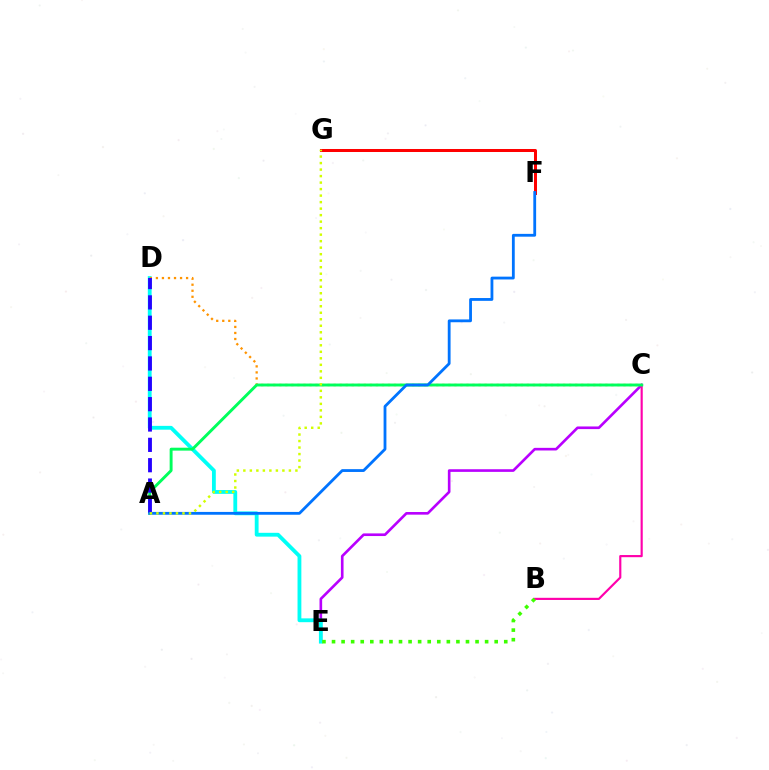{('C', 'E'): [{'color': '#b900ff', 'line_style': 'solid', 'thickness': 1.9}], ('F', 'G'): [{'color': '#ff0000', 'line_style': 'solid', 'thickness': 2.16}], ('D', 'E'): [{'color': '#00fff6', 'line_style': 'solid', 'thickness': 2.75}], ('B', 'C'): [{'color': '#ff00ac', 'line_style': 'solid', 'thickness': 1.55}], ('C', 'D'): [{'color': '#ff9400', 'line_style': 'dotted', 'thickness': 1.64}], ('A', 'C'): [{'color': '#00ff5c', 'line_style': 'solid', 'thickness': 2.1}], ('B', 'E'): [{'color': '#3dff00', 'line_style': 'dotted', 'thickness': 2.6}], ('A', 'D'): [{'color': '#2500ff', 'line_style': 'dashed', 'thickness': 2.76}], ('A', 'F'): [{'color': '#0074ff', 'line_style': 'solid', 'thickness': 2.03}], ('A', 'G'): [{'color': '#d1ff00', 'line_style': 'dotted', 'thickness': 1.77}]}